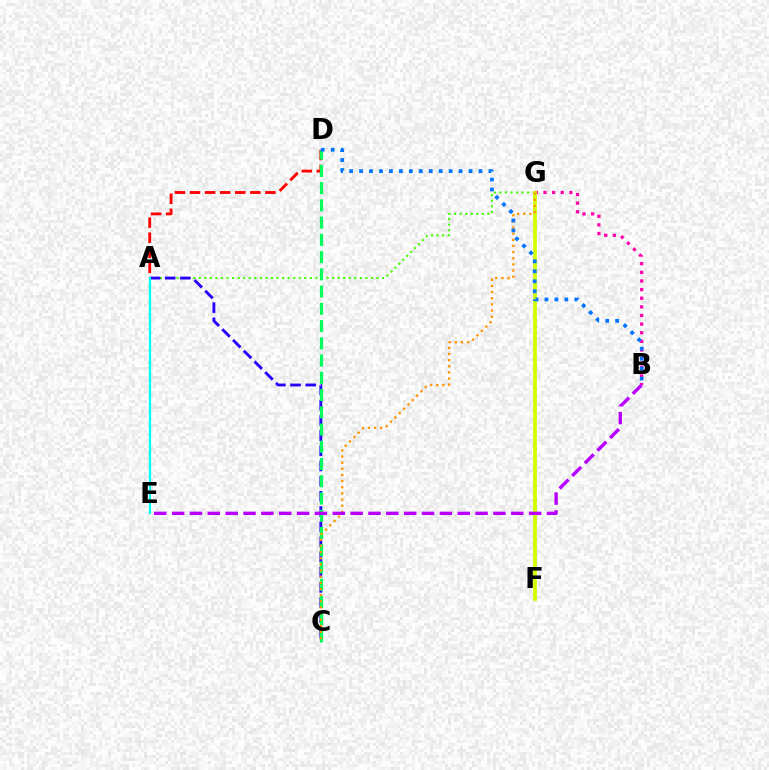{('A', 'G'): [{'color': '#3dff00', 'line_style': 'dotted', 'thickness': 1.51}], ('A', 'D'): [{'color': '#ff0000', 'line_style': 'dashed', 'thickness': 2.05}], ('A', 'C'): [{'color': '#2500ff', 'line_style': 'dashed', 'thickness': 2.06}], ('B', 'G'): [{'color': '#ff00ac', 'line_style': 'dotted', 'thickness': 2.34}], ('F', 'G'): [{'color': '#d1ff00', 'line_style': 'solid', 'thickness': 2.69}], ('C', 'D'): [{'color': '#00ff5c', 'line_style': 'dashed', 'thickness': 2.34}], ('C', 'G'): [{'color': '#ff9400', 'line_style': 'dotted', 'thickness': 1.67}], ('A', 'E'): [{'color': '#00fff6', 'line_style': 'solid', 'thickness': 1.62}], ('B', 'D'): [{'color': '#0074ff', 'line_style': 'dotted', 'thickness': 2.7}], ('B', 'E'): [{'color': '#b900ff', 'line_style': 'dashed', 'thickness': 2.43}]}